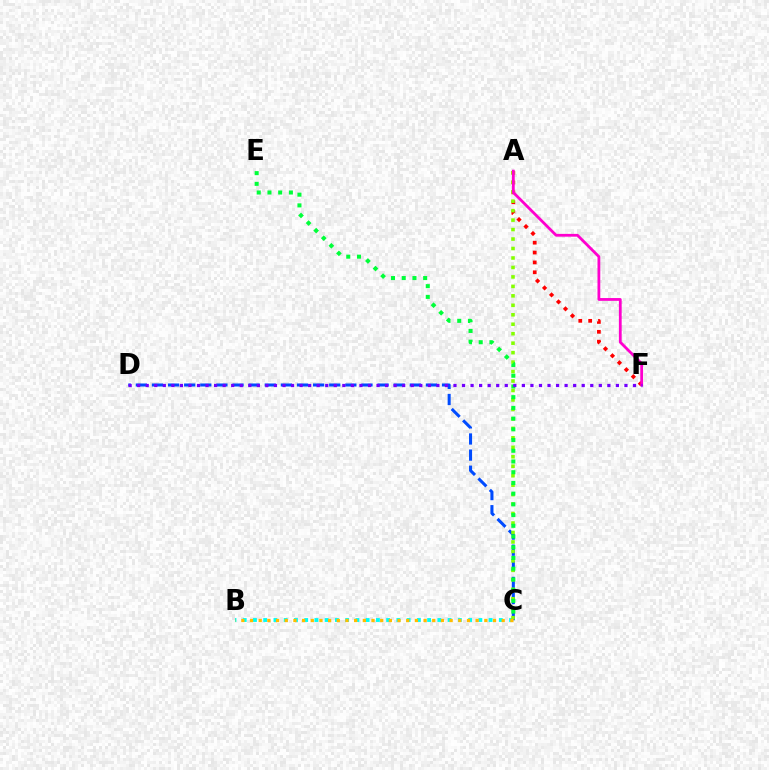{('B', 'C'): [{'color': '#00fff6', 'line_style': 'dotted', 'thickness': 2.78}, {'color': '#ffbd00', 'line_style': 'dotted', 'thickness': 2.36}], ('C', 'D'): [{'color': '#004bff', 'line_style': 'dashed', 'thickness': 2.19}], ('A', 'F'): [{'color': '#ff0000', 'line_style': 'dotted', 'thickness': 2.68}, {'color': '#ff00cf', 'line_style': 'solid', 'thickness': 2.01}], ('A', 'C'): [{'color': '#84ff00', 'line_style': 'dotted', 'thickness': 2.57}], ('C', 'E'): [{'color': '#00ff39', 'line_style': 'dotted', 'thickness': 2.91}], ('D', 'F'): [{'color': '#7200ff', 'line_style': 'dotted', 'thickness': 2.32}]}